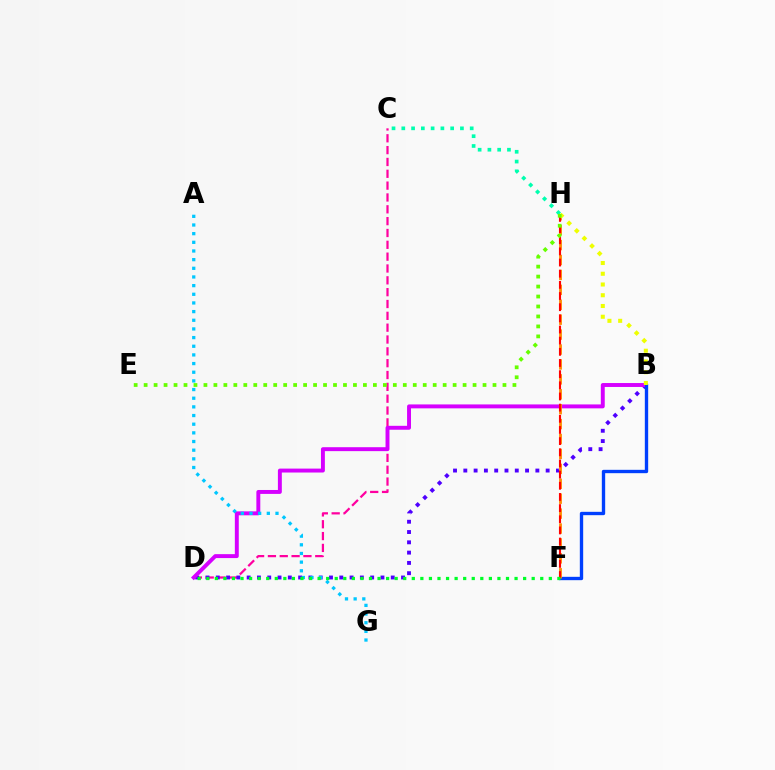{('C', 'H'): [{'color': '#00ffaf', 'line_style': 'dotted', 'thickness': 2.66}], ('C', 'D'): [{'color': '#ff00a0', 'line_style': 'dashed', 'thickness': 1.61}], ('B', 'D'): [{'color': '#4f00ff', 'line_style': 'dotted', 'thickness': 2.8}, {'color': '#d600ff', 'line_style': 'solid', 'thickness': 2.83}], ('A', 'G'): [{'color': '#00c7ff', 'line_style': 'dotted', 'thickness': 2.35}], ('B', 'F'): [{'color': '#003fff', 'line_style': 'solid', 'thickness': 2.41}], ('F', 'H'): [{'color': '#ff8800', 'line_style': 'dashed', 'thickness': 2.03}, {'color': '#ff0000', 'line_style': 'dashed', 'thickness': 1.52}], ('D', 'F'): [{'color': '#00ff27', 'line_style': 'dotted', 'thickness': 2.33}], ('B', 'H'): [{'color': '#eeff00', 'line_style': 'dotted', 'thickness': 2.92}], ('E', 'H'): [{'color': '#66ff00', 'line_style': 'dotted', 'thickness': 2.71}]}